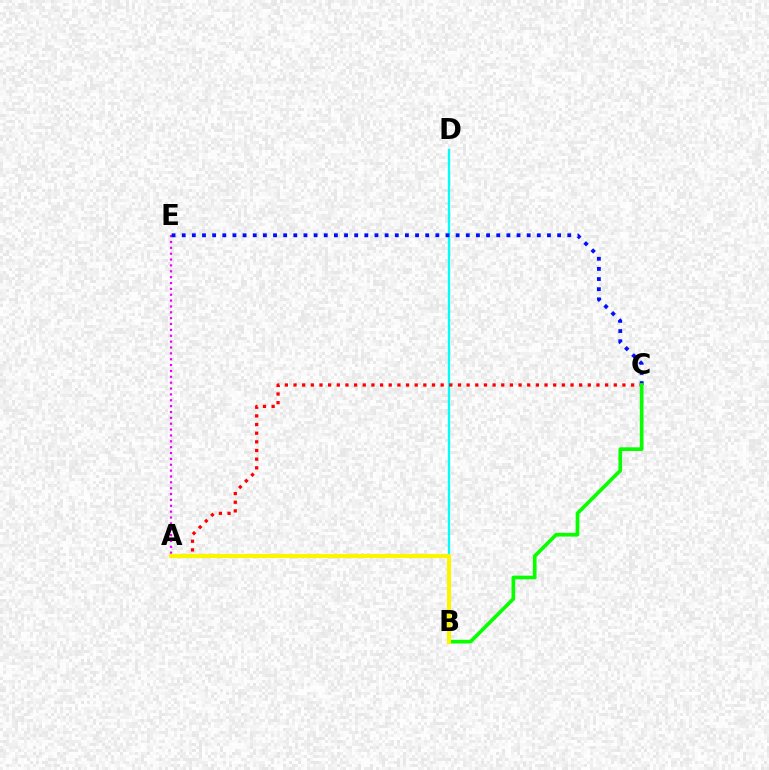{('A', 'E'): [{'color': '#ee00ff', 'line_style': 'dotted', 'thickness': 1.59}], ('B', 'D'): [{'color': '#00fff6', 'line_style': 'solid', 'thickness': 1.67}], ('C', 'E'): [{'color': '#0010ff', 'line_style': 'dotted', 'thickness': 2.76}], ('A', 'C'): [{'color': '#ff0000', 'line_style': 'dotted', 'thickness': 2.35}], ('B', 'C'): [{'color': '#08ff00', 'line_style': 'solid', 'thickness': 2.65}], ('A', 'B'): [{'color': '#fcf500', 'line_style': 'solid', 'thickness': 2.96}]}